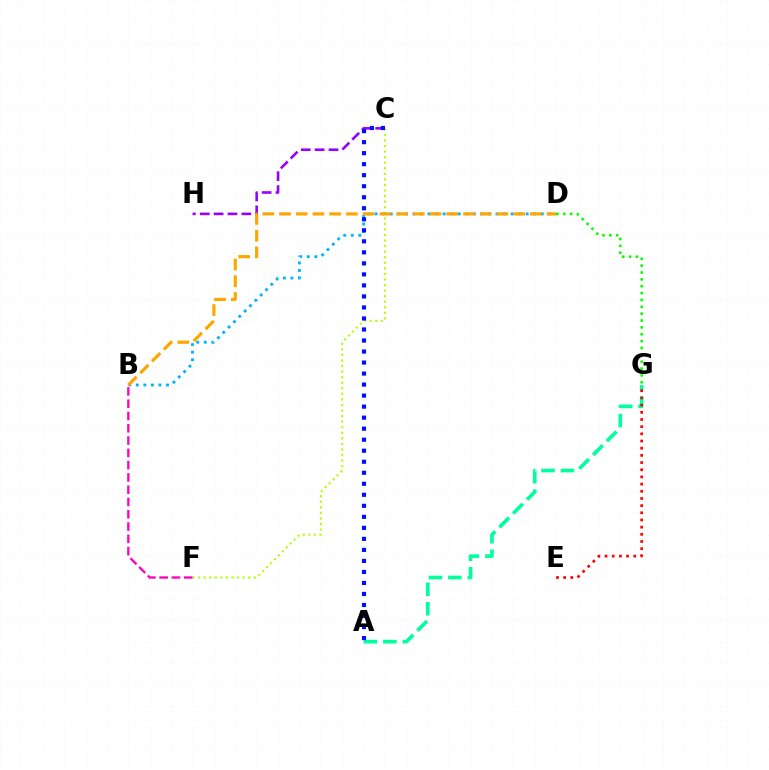{('A', 'G'): [{'color': '#00ff9d', 'line_style': 'dashed', 'thickness': 2.64}], ('C', 'F'): [{'color': '#b3ff00', 'line_style': 'dotted', 'thickness': 1.51}], ('C', 'H'): [{'color': '#9b00ff', 'line_style': 'dashed', 'thickness': 1.89}], ('B', 'D'): [{'color': '#00b5ff', 'line_style': 'dotted', 'thickness': 2.05}, {'color': '#ffa500', 'line_style': 'dashed', 'thickness': 2.27}], ('D', 'G'): [{'color': '#08ff00', 'line_style': 'dotted', 'thickness': 1.86}], ('E', 'G'): [{'color': '#ff0000', 'line_style': 'dotted', 'thickness': 1.95}], ('B', 'F'): [{'color': '#ff00bd', 'line_style': 'dashed', 'thickness': 1.67}], ('A', 'C'): [{'color': '#0010ff', 'line_style': 'dotted', 'thickness': 2.99}]}